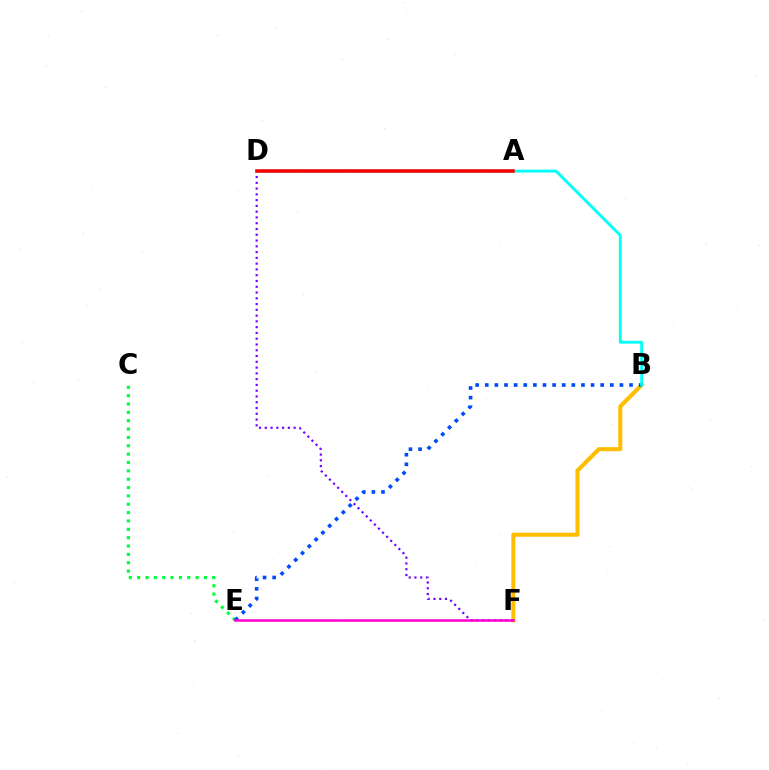{('B', 'F'): [{'color': '#ffbd00', 'line_style': 'solid', 'thickness': 2.92}], ('A', 'D'): [{'color': '#84ff00', 'line_style': 'dotted', 'thickness': 1.78}, {'color': '#ff0000', 'line_style': 'solid', 'thickness': 2.54}], ('C', 'E'): [{'color': '#00ff39', 'line_style': 'dotted', 'thickness': 2.27}], ('D', 'F'): [{'color': '#7200ff', 'line_style': 'dotted', 'thickness': 1.57}], ('B', 'E'): [{'color': '#004bff', 'line_style': 'dotted', 'thickness': 2.61}], ('E', 'F'): [{'color': '#ff00cf', 'line_style': 'solid', 'thickness': 1.82}], ('B', 'D'): [{'color': '#00fff6', 'line_style': 'solid', 'thickness': 2.07}]}